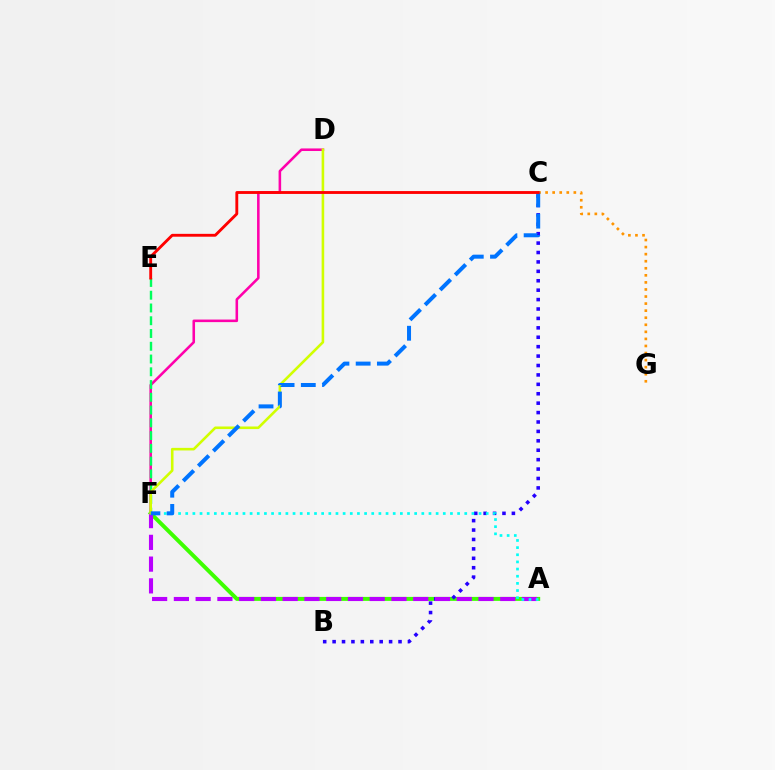{('D', 'F'): [{'color': '#ff00ac', 'line_style': 'solid', 'thickness': 1.85}, {'color': '#d1ff00', 'line_style': 'solid', 'thickness': 1.87}], ('A', 'F'): [{'color': '#3dff00', 'line_style': 'solid', 'thickness': 2.86}, {'color': '#b900ff', 'line_style': 'dashed', 'thickness': 2.96}, {'color': '#00fff6', 'line_style': 'dotted', 'thickness': 1.94}], ('B', 'C'): [{'color': '#2500ff', 'line_style': 'dotted', 'thickness': 2.56}], ('E', 'F'): [{'color': '#00ff5c', 'line_style': 'dashed', 'thickness': 1.73}], ('C', 'G'): [{'color': '#ff9400', 'line_style': 'dotted', 'thickness': 1.92}], ('C', 'F'): [{'color': '#0074ff', 'line_style': 'dashed', 'thickness': 2.88}], ('C', 'E'): [{'color': '#ff0000', 'line_style': 'solid', 'thickness': 2.06}]}